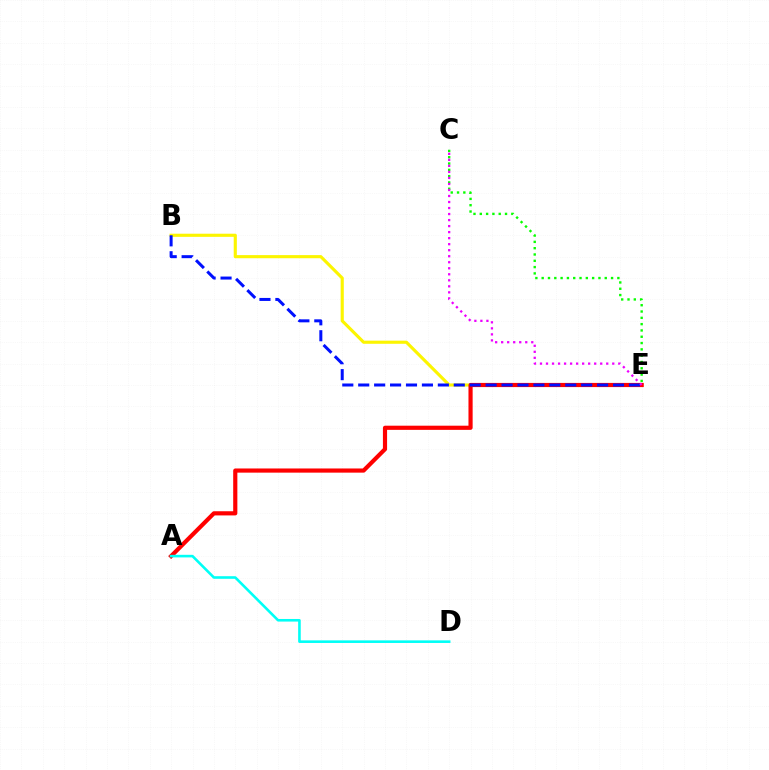{('B', 'E'): [{'color': '#fcf500', 'line_style': 'solid', 'thickness': 2.26}, {'color': '#0010ff', 'line_style': 'dashed', 'thickness': 2.16}], ('A', 'E'): [{'color': '#ff0000', 'line_style': 'solid', 'thickness': 3.0}], ('C', 'E'): [{'color': '#08ff00', 'line_style': 'dotted', 'thickness': 1.71}, {'color': '#ee00ff', 'line_style': 'dotted', 'thickness': 1.64}], ('A', 'D'): [{'color': '#00fff6', 'line_style': 'solid', 'thickness': 1.87}]}